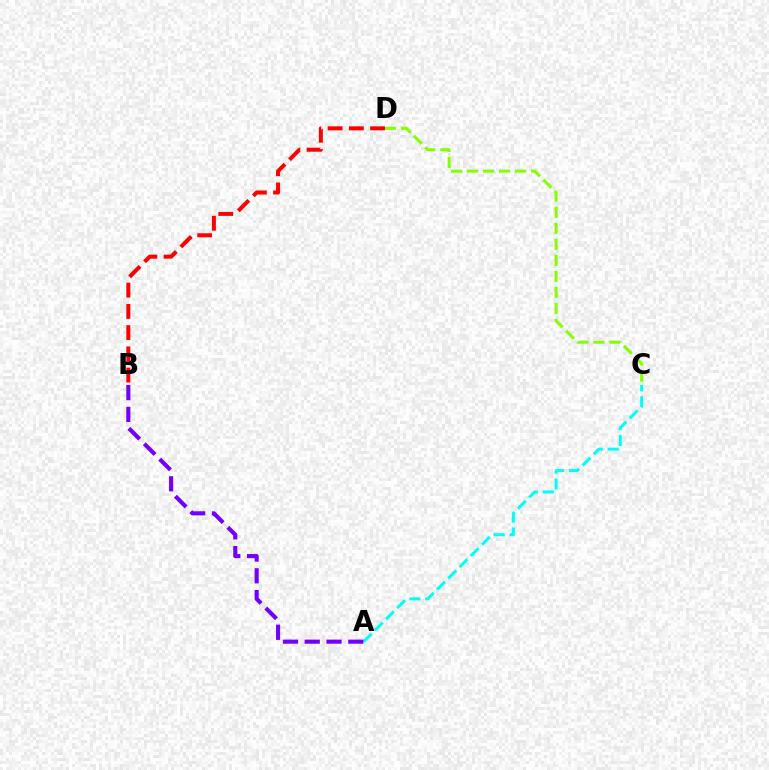{('A', 'C'): [{'color': '#00fff6', 'line_style': 'dashed', 'thickness': 2.15}], ('C', 'D'): [{'color': '#84ff00', 'line_style': 'dashed', 'thickness': 2.18}], ('B', 'D'): [{'color': '#ff0000', 'line_style': 'dashed', 'thickness': 2.88}], ('A', 'B'): [{'color': '#7200ff', 'line_style': 'dashed', 'thickness': 2.96}]}